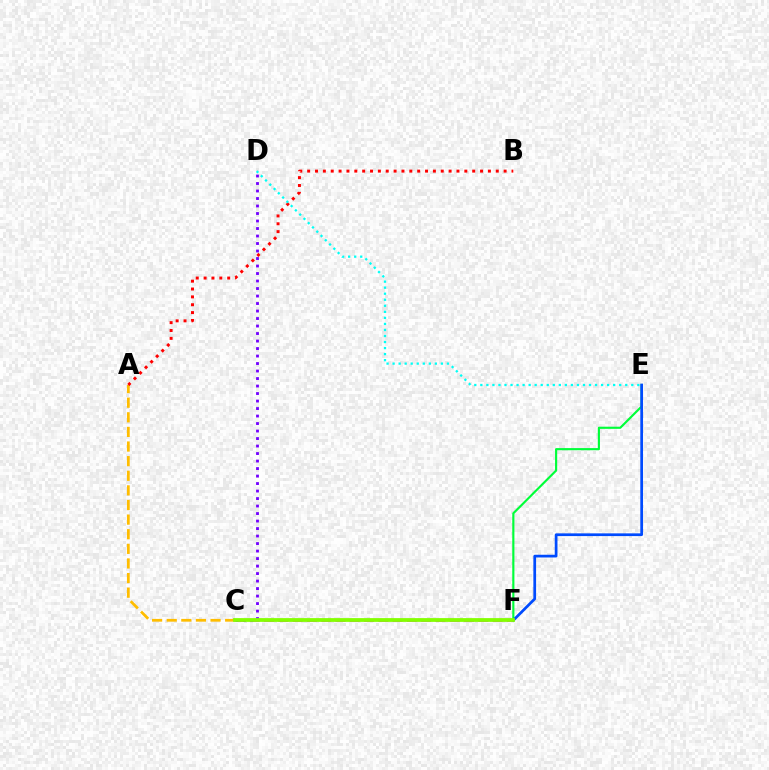{('A', 'C'): [{'color': '#ffbd00', 'line_style': 'dashed', 'thickness': 1.99}], ('E', 'F'): [{'color': '#00ff39', 'line_style': 'solid', 'thickness': 1.55}, {'color': '#004bff', 'line_style': 'solid', 'thickness': 1.96}], ('C', 'F'): [{'color': '#ff00cf', 'line_style': 'dashed', 'thickness': 1.94}, {'color': '#84ff00', 'line_style': 'solid', 'thickness': 2.72}], ('C', 'D'): [{'color': '#7200ff', 'line_style': 'dotted', 'thickness': 2.04}], ('A', 'B'): [{'color': '#ff0000', 'line_style': 'dotted', 'thickness': 2.14}], ('D', 'E'): [{'color': '#00fff6', 'line_style': 'dotted', 'thickness': 1.64}]}